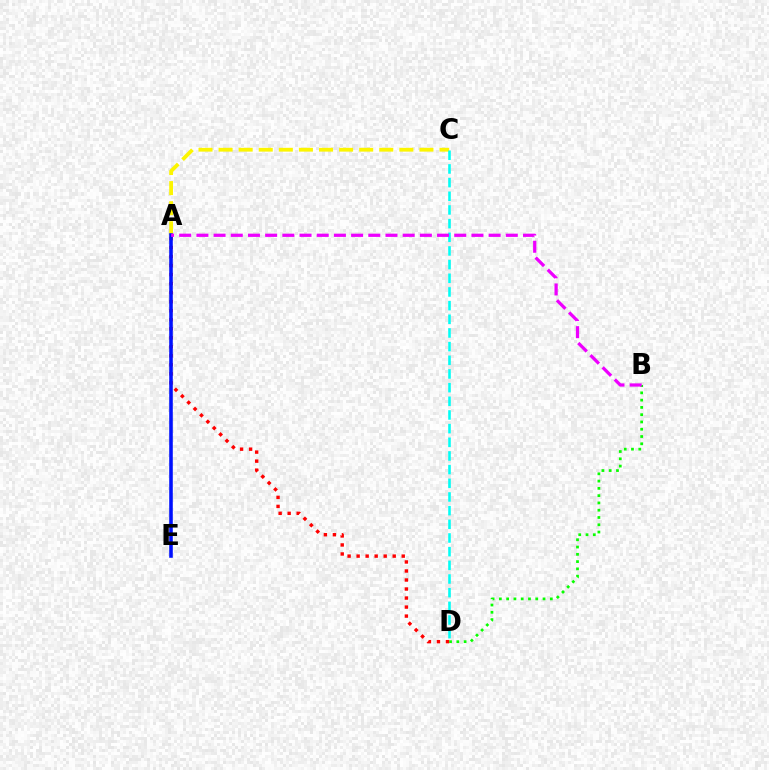{('A', 'C'): [{'color': '#fcf500', 'line_style': 'dashed', 'thickness': 2.73}], ('B', 'D'): [{'color': '#08ff00', 'line_style': 'dotted', 'thickness': 1.98}], ('A', 'D'): [{'color': '#ff0000', 'line_style': 'dotted', 'thickness': 2.45}], ('C', 'D'): [{'color': '#00fff6', 'line_style': 'dashed', 'thickness': 1.86}], ('A', 'E'): [{'color': '#0010ff', 'line_style': 'solid', 'thickness': 2.57}], ('A', 'B'): [{'color': '#ee00ff', 'line_style': 'dashed', 'thickness': 2.34}]}